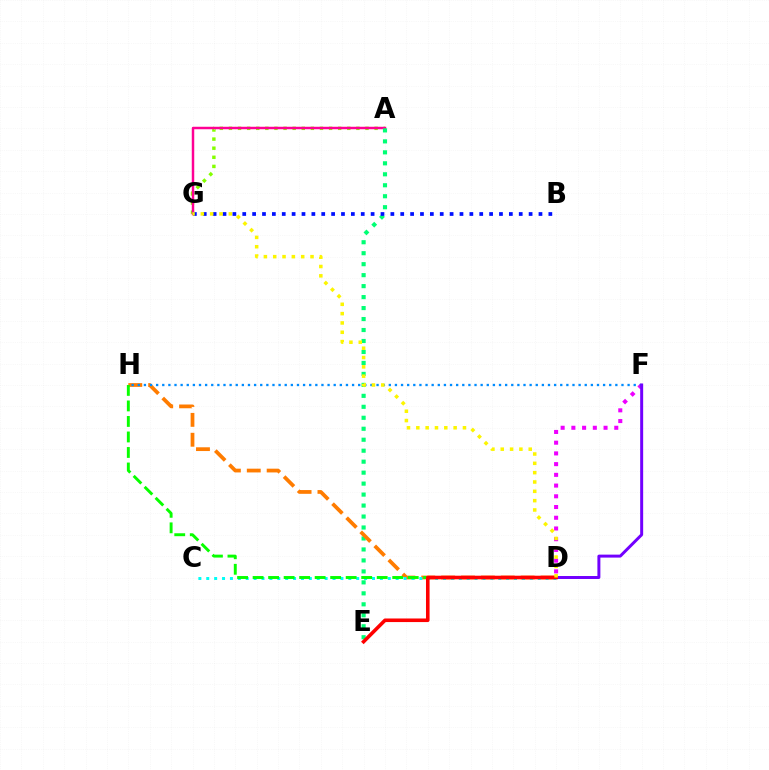{('A', 'G'): [{'color': '#84ff00', 'line_style': 'dotted', 'thickness': 2.47}, {'color': '#ff0094', 'line_style': 'solid', 'thickness': 1.78}], ('A', 'E'): [{'color': '#00ff74', 'line_style': 'dotted', 'thickness': 2.98}], ('D', 'H'): [{'color': '#ff7c00', 'line_style': 'dashed', 'thickness': 2.7}, {'color': '#08ff00', 'line_style': 'dashed', 'thickness': 2.11}], ('B', 'G'): [{'color': '#0010ff', 'line_style': 'dotted', 'thickness': 2.68}], ('C', 'D'): [{'color': '#00fff6', 'line_style': 'dotted', 'thickness': 2.14}], ('D', 'F'): [{'color': '#ee00ff', 'line_style': 'dotted', 'thickness': 2.91}, {'color': '#7200ff', 'line_style': 'solid', 'thickness': 2.14}], ('F', 'H'): [{'color': '#008cff', 'line_style': 'dotted', 'thickness': 1.66}], ('D', 'E'): [{'color': '#ff0000', 'line_style': 'solid', 'thickness': 2.58}], ('D', 'G'): [{'color': '#fcf500', 'line_style': 'dotted', 'thickness': 2.53}]}